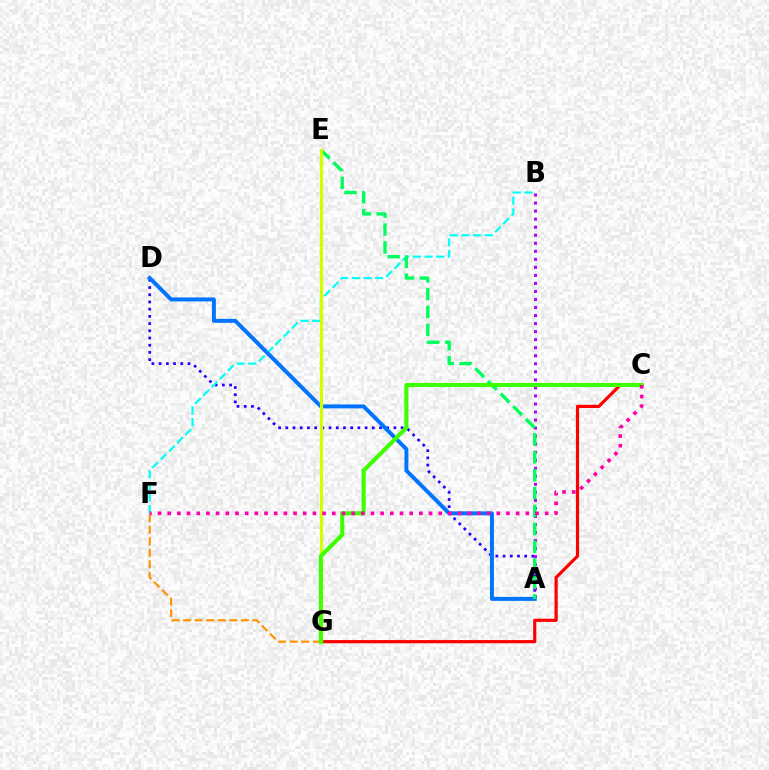{('A', 'D'): [{'color': '#2500ff', 'line_style': 'dotted', 'thickness': 1.96}, {'color': '#0074ff', 'line_style': 'solid', 'thickness': 2.85}], ('B', 'F'): [{'color': '#00fff6', 'line_style': 'dashed', 'thickness': 1.58}], ('A', 'B'): [{'color': '#b900ff', 'line_style': 'dotted', 'thickness': 2.18}], ('C', 'G'): [{'color': '#ff0000', 'line_style': 'solid', 'thickness': 2.3}, {'color': '#3dff00', 'line_style': 'solid', 'thickness': 2.93}], ('A', 'E'): [{'color': '#00ff5c', 'line_style': 'dashed', 'thickness': 2.43}], ('F', 'G'): [{'color': '#ff9400', 'line_style': 'dashed', 'thickness': 1.57}], ('E', 'G'): [{'color': '#d1ff00', 'line_style': 'solid', 'thickness': 2.34}], ('C', 'F'): [{'color': '#ff00ac', 'line_style': 'dotted', 'thickness': 2.63}]}